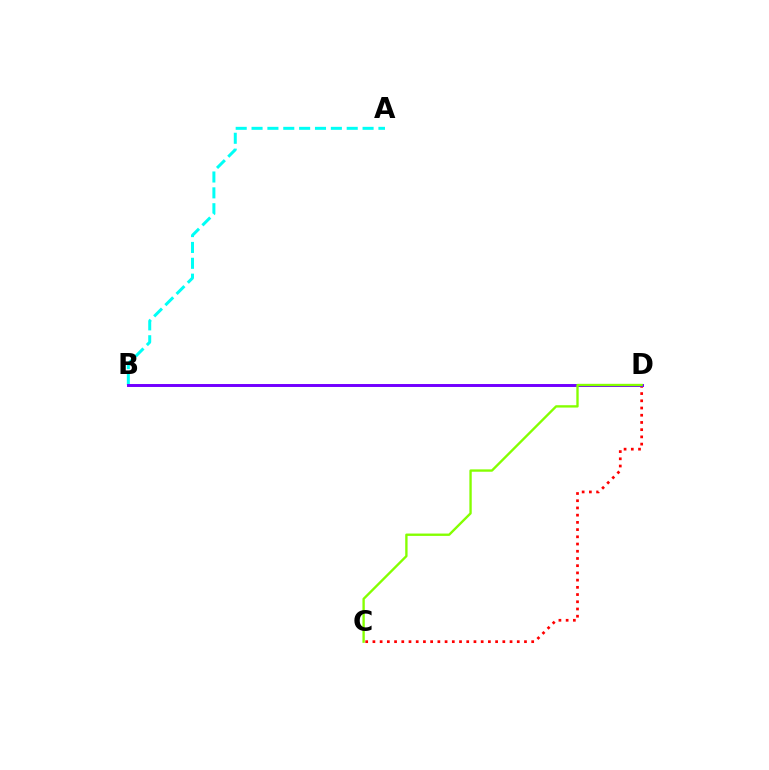{('C', 'D'): [{'color': '#ff0000', 'line_style': 'dotted', 'thickness': 1.96}, {'color': '#84ff00', 'line_style': 'solid', 'thickness': 1.7}], ('A', 'B'): [{'color': '#00fff6', 'line_style': 'dashed', 'thickness': 2.15}], ('B', 'D'): [{'color': '#7200ff', 'line_style': 'solid', 'thickness': 2.12}]}